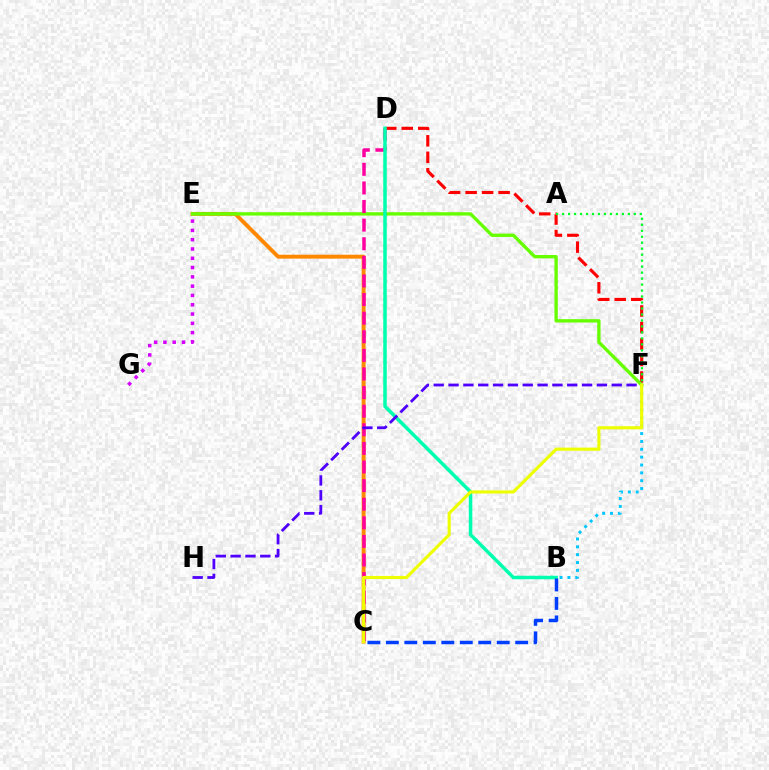{('B', 'F'): [{'color': '#00c7ff', 'line_style': 'dotted', 'thickness': 2.13}], ('C', 'E'): [{'color': '#ff8800', 'line_style': 'solid', 'thickness': 2.8}], ('D', 'F'): [{'color': '#ff0000', 'line_style': 'dashed', 'thickness': 2.24}], ('E', 'F'): [{'color': '#66ff00', 'line_style': 'solid', 'thickness': 2.41}], ('C', 'D'): [{'color': '#ff00a0', 'line_style': 'dashed', 'thickness': 2.53}], ('B', 'D'): [{'color': '#00ffaf', 'line_style': 'solid', 'thickness': 2.53}], ('B', 'C'): [{'color': '#003fff', 'line_style': 'dashed', 'thickness': 2.51}], ('F', 'H'): [{'color': '#4f00ff', 'line_style': 'dashed', 'thickness': 2.02}], ('E', 'G'): [{'color': '#d600ff', 'line_style': 'dotted', 'thickness': 2.53}], ('C', 'F'): [{'color': '#eeff00', 'line_style': 'solid', 'thickness': 2.25}], ('A', 'F'): [{'color': '#00ff27', 'line_style': 'dotted', 'thickness': 1.62}]}